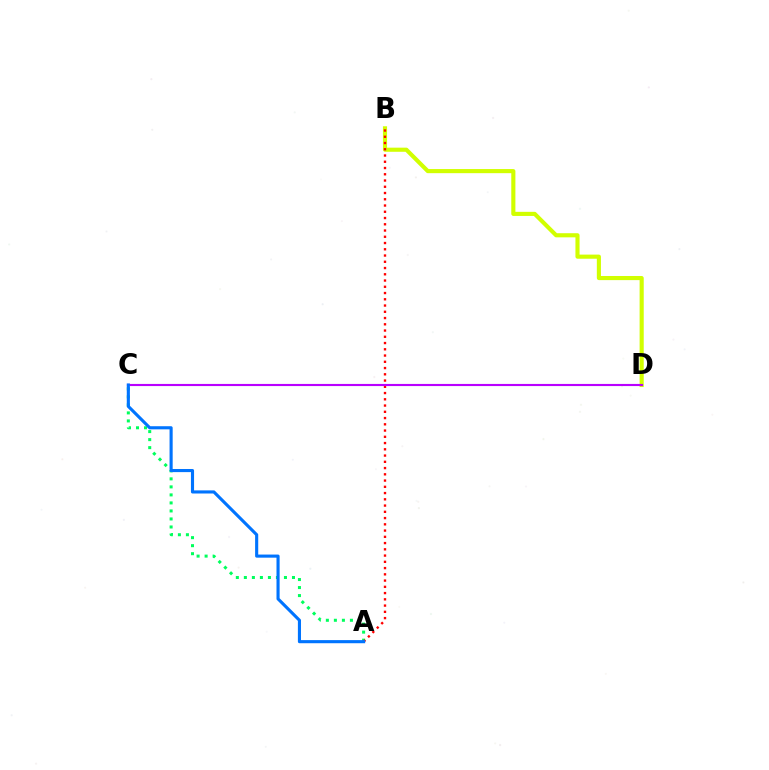{('A', 'C'): [{'color': '#00ff5c', 'line_style': 'dotted', 'thickness': 2.18}, {'color': '#0074ff', 'line_style': 'solid', 'thickness': 2.24}], ('B', 'D'): [{'color': '#d1ff00', 'line_style': 'solid', 'thickness': 2.97}], ('A', 'B'): [{'color': '#ff0000', 'line_style': 'dotted', 'thickness': 1.7}], ('C', 'D'): [{'color': '#b900ff', 'line_style': 'solid', 'thickness': 1.53}]}